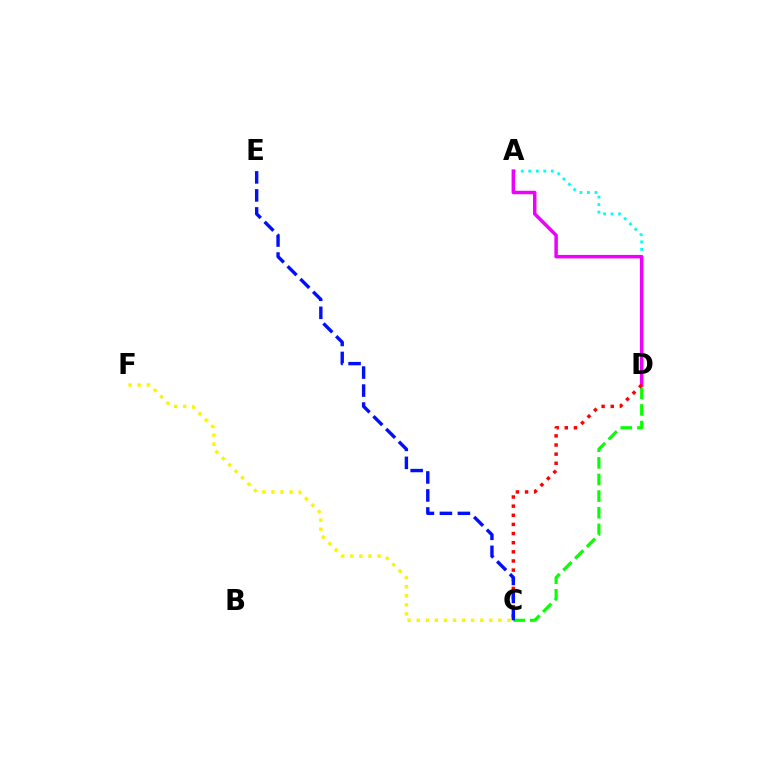{('A', 'D'): [{'color': '#00fff6', 'line_style': 'dotted', 'thickness': 2.04}, {'color': '#ee00ff', 'line_style': 'solid', 'thickness': 2.51}], ('C', 'D'): [{'color': '#08ff00', 'line_style': 'dashed', 'thickness': 2.26}, {'color': '#ff0000', 'line_style': 'dotted', 'thickness': 2.48}], ('C', 'F'): [{'color': '#fcf500', 'line_style': 'dotted', 'thickness': 2.47}], ('C', 'E'): [{'color': '#0010ff', 'line_style': 'dashed', 'thickness': 2.45}]}